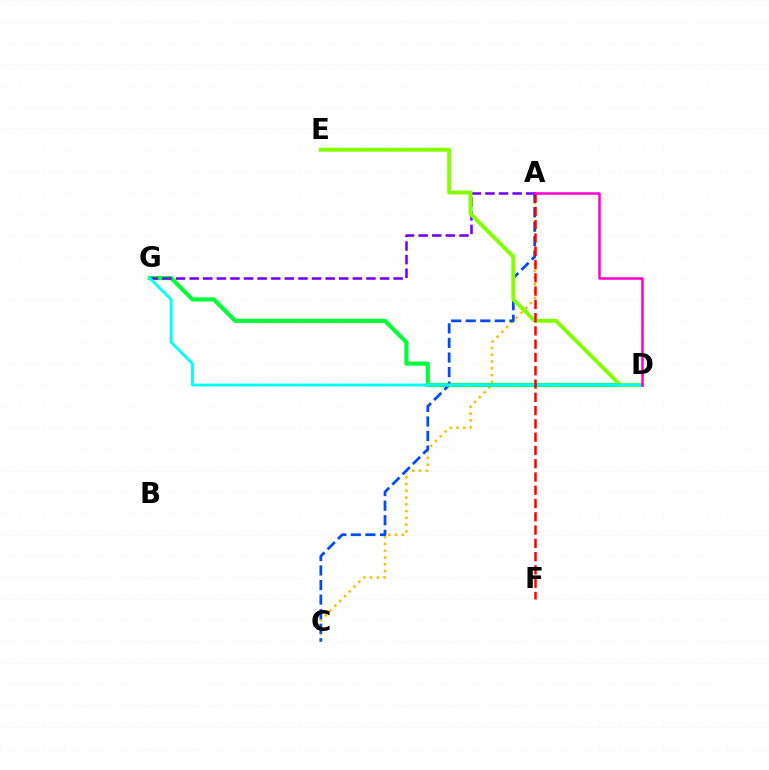{('A', 'C'): [{'color': '#ffbd00', 'line_style': 'dotted', 'thickness': 1.84}, {'color': '#004bff', 'line_style': 'dashed', 'thickness': 1.98}], ('D', 'G'): [{'color': '#00ff39', 'line_style': 'solid', 'thickness': 2.98}, {'color': '#00fff6', 'line_style': 'solid', 'thickness': 2.03}], ('A', 'G'): [{'color': '#7200ff', 'line_style': 'dashed', 'thickness': 1.85}], ('D', 'E'): [{'color': '#84ff00', 'line_style': 'solid', 'thickness': 2.83}], ('A', 'F'): [{'color': '#ff0000', 'line_style': 'dashed', 'thickness': 1.8}], ('A', 'D'): [{'color': '#ff00cf', 'line_style': 'solid', 'thickness': 1.82}]}